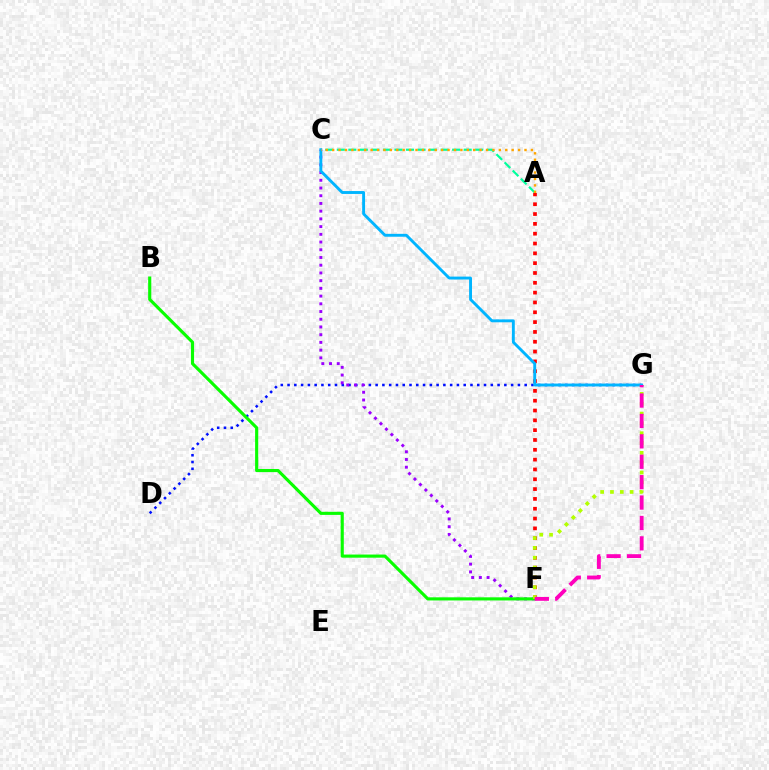{('D', 'G'): [{'color': '#0010ff', 'line_style': 'dotted', 'thickness': 1.84}], ('C', 'F'): [{'color': '#9b00ff', 'line_style': 'dotted', 'thickness': 2.1}], ('B', 'F'): [{'color': '#08ff00', 'line_style': 'solid', 'thickness': 2.25}], ('A', 'F'): [{'color': '#ff0000', 'line_style': 'dotted', 'thickness': 2.67}], ('A', 'C'): [{'color': '#00ff9d', 'line_style': 'dashed', 'thickness': 1.57}, {'color': '#ffa500', 'line_style': 'dotted', 'thickness': 1.74}], ('C', 'G'): [{'color': '#00b5ff', 'line_style': 'solid', 'thickness': 2.08}], ('F', 'G'): [{'color': '#b3ff00', 'line_style': 'dotted', 'thickness': 2.67}, {'color': '#ff00bd', 'line_style': 'dashed', 'thickness': 2.77}]}